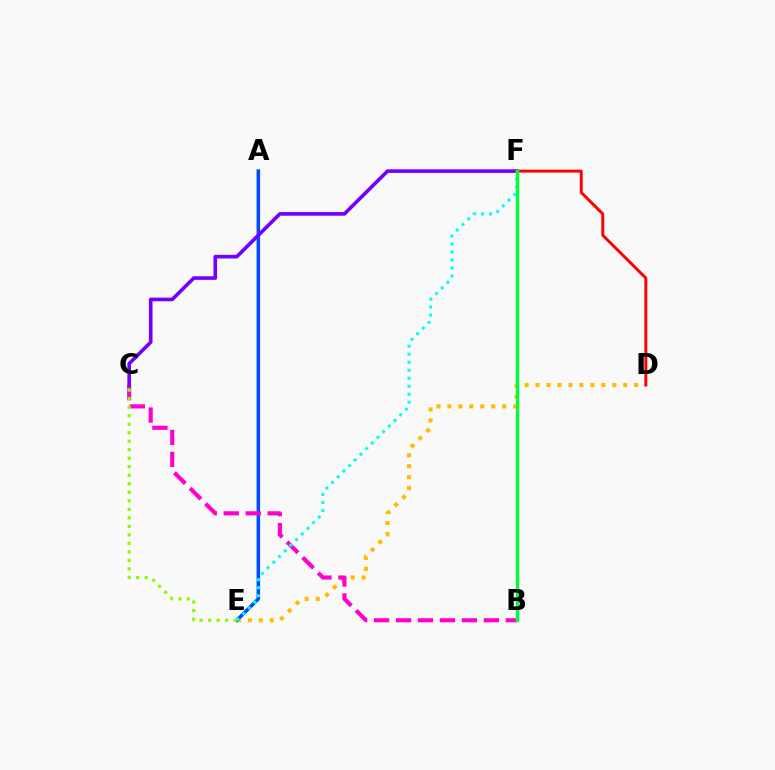{('D', 'E'): [{'color': '#ffbd00', 'line_style': 'dotted', 'thickness': 2.98}], ('A', 'E'): [{'color': '#004bff', 'line_style': 'solid', 'thickness': 2.55}], ('B', 'C'): [{'color': '#ff00cf', 'line_style': 'dashed', 'thickness': 2.98}], ('C', 'F'): [{'color': '#7200ff', 'line_style': 'solid', 'thickness': 2.61}], ('E', 'F'): [{'color': '#00fff6', 'line_style': 'dotted', 'thickness': 2.18}], ('C', 'E'): [{'color': '#84ff00', 'line_style': 'dotted', 'thickness': 2.31}], ('D', 'F'): [{'color': '#ff0000', 'line_style': 'solid', 'thickness': 2.11}], ('B', 'F'): [{'color': '#00ff39', 'line_style': 'solid', 'thickness': 2.44}]}